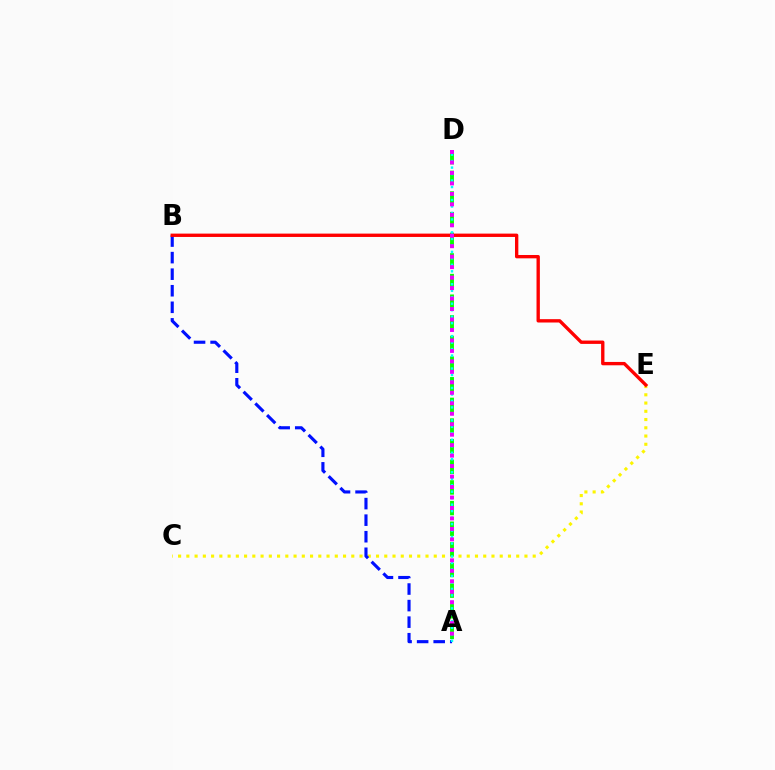{('C', 'E'): [{'color': '#fcf500', 'line_style': 'dotted', 'thickness': 2.24}], ('A', 'B'): [{'color': '#0010ff', 'line_style': 'dashed', 'thickness': 2.25}], ('A', 'D'): [{'color': '#08ff00', 'line_style': 'dashed', 'thickness': 2.8}, {'color': '#00fff6', 'line_style': 'dotted', 'thickness': 1.76}, {'color': '#ee00ff', 'line_style': 'dotted', 'thickness': 2.84}], ('B', 'E'): [{'color': '#ff0000', 'line_style': 'solid', 'thickness': 2.41}]}